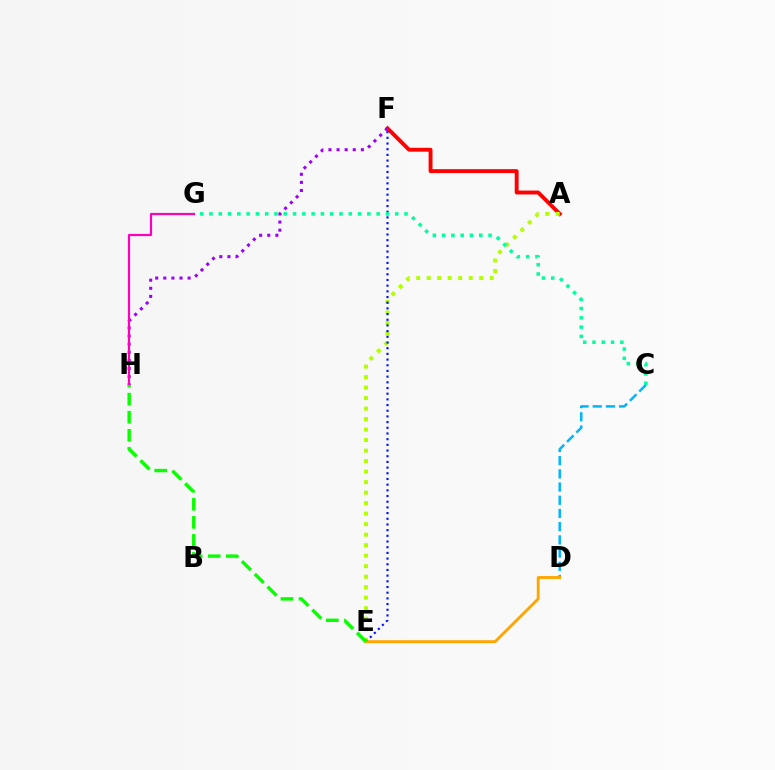{('A', 'F'): [{'color': '#ff0000', 'line_style': 'solid', 'thickness': 2.79}], ('F', 'H'): [{'color': '#9b00ff', 'line_style': 'dotted', 'thickness': 2.2}], ('A', 'E'): [{'color': '#b3ff00', 'line_style': 'dotted', 'thickness': 2.85}], ('E', 'F'): [{'color': '#0010ff', 'line_style': 'dotted', 'thickness': 1.54}], ('C', 'G'): [{'color': '#00ff9d', 'line_style': 'dotted', 'thickness': 2.52}], ('G', 'H'): [{'color': '#ff00bd', 'line_style': 'solid', 'thickness': 1.59}], ('C', 'D'): [{'color': '#00b5ff', 'line_style': 'dashed', 'thickness': 1.79}], ('D', 'E'): [{'color': '#ffa500', 'line_style': 'solid', 'thickness': 2.06}], ('E', 'H'): [{'color': '#08ff00', 'line_style': 'dashed', 'thickness': 2.46}]}